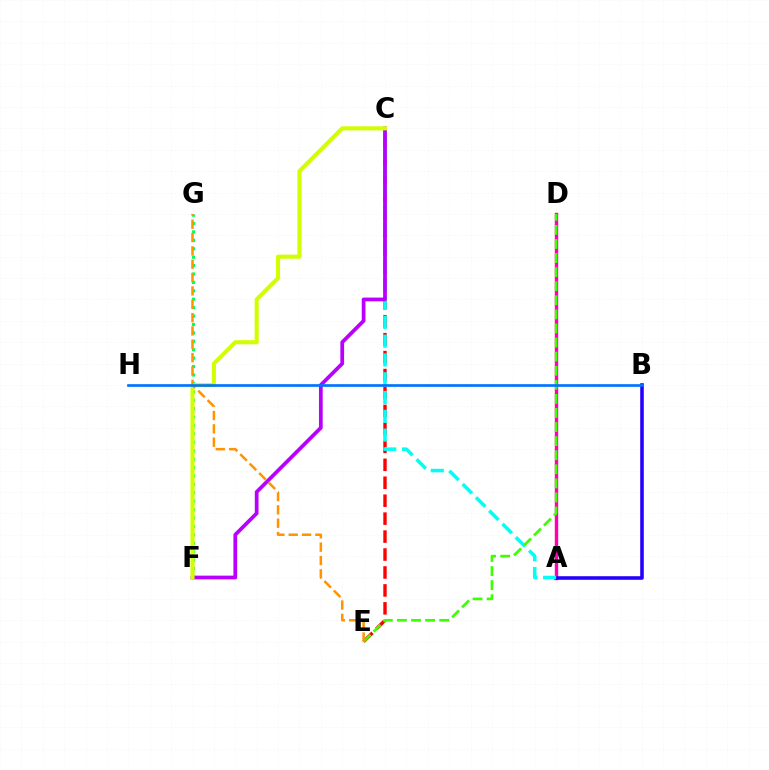{('A', 'D'): [{'color': '#ff00ac', 'line_style': 'solid', 'thickness': 2.46}], ('A', 'B'): [{'color': '#2500ff', 'line_style': 'solid', 'thickness': 2.56}], ('C', 'E'): [{'color': '#ff0000', 'line_style': 'dashed', 'thickness': 2.44}], ('F', 'G'): [{'color': '#00ff5c', 'line_style': 'dotted', 'thickness': 2.29}], ('A', 'C'): [{'color': '#00fff6', 'line_style': 'dashed', 'thickness': 2.55}], ('C', 'F'): [{'color': '#b900ff', 'line_style': 'solid', 'thickness': 2.69}, {'color': '#d1ff00', 'line_style': 'solid', 'thickness': 2.94}], ('D', 'E'): [{'color': '#3dff00', 'line_style': 'dashed', 'thickness': 1.91}], ('E', 'G'): [{'color': '#ff9400', 'line_style': 'dashed', 'thickness': 1.81}], ('B', 'H'): [{'color': '#0074ff', 'line_style': 'solid', 'thickness': 1.92}]}